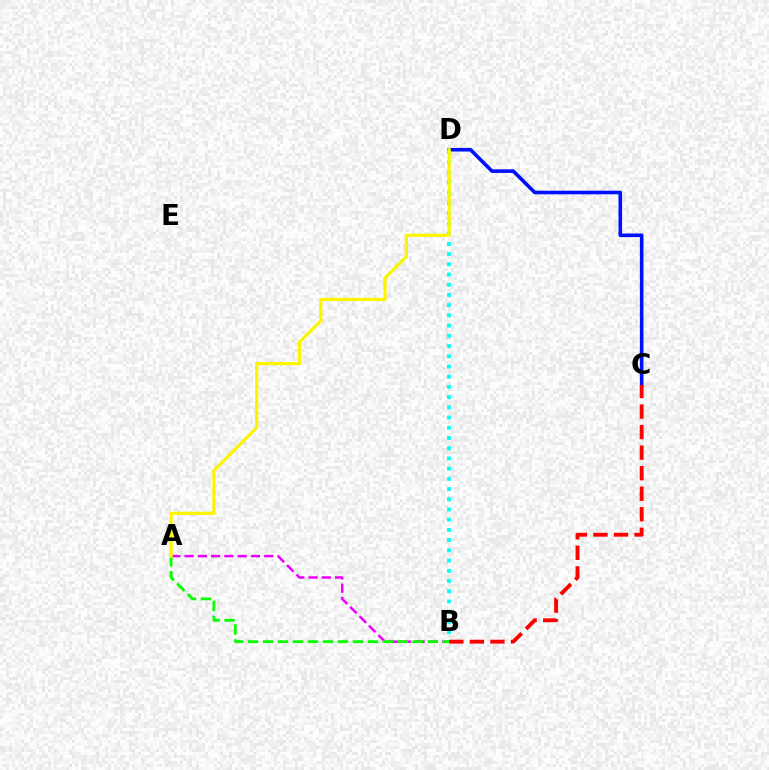{('C', 'D'): [{'color': '#0010ff', 'line_style': 'solid', 'thickness': 2.59}], ('A', 'B'): [{'color': '#ee00ff', 'line_style': 'dashed', 'thickness': 1.81}, {'color': '#08ff00', 'line_style': 'dashed', 'thickness': 2.03}], ('B', 'D'): [{'color': '#00fff6', 'line_style': 'dotted', 'thickness': 2.78}], ('A', 'D'): [{'color': '#fcf500', 'line_style': 'solid', 'thickness': 2.3}], ('B', 'C'): [{'color': '#ff0000', 'line_style': 'dashed', 'thickness': 2.79}]}